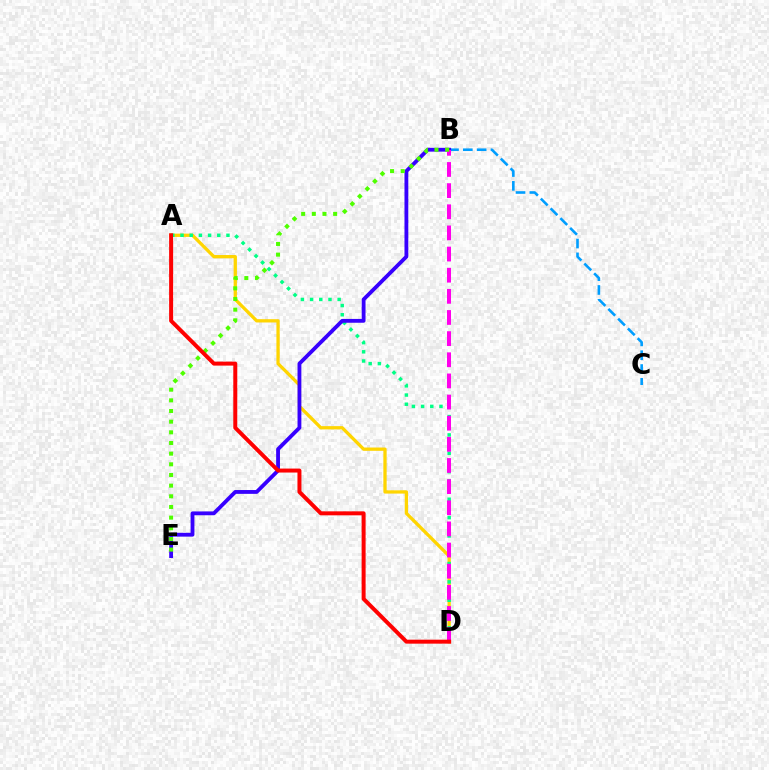{('A', 'D'): [{'color': '#ffd500', 'line_style': 'solid', 'thickness': 2.37}, {'color': '#00ff86', 'line_style': 'dotted', 'thickness': 2.5}, {'color': '#ff0000', 'line_style': 'solid', 'thickness': 2.86}], ('B', 'C'): [{'color': '#009eff', 'line_style': 'dashed', 'thickness': 1.88}], ('B', 'E'): [{'color': '#3700ff', 'line_style': 'solid', 'thickness': 2.75}, {'color': '#4fff00', 'line_style': 'dotted', 'thickness': 2.9}], ('B', 'D'): [{'color': '#ff00ed', 'line_style': 'dashed', 'thickness': 2.87}]}